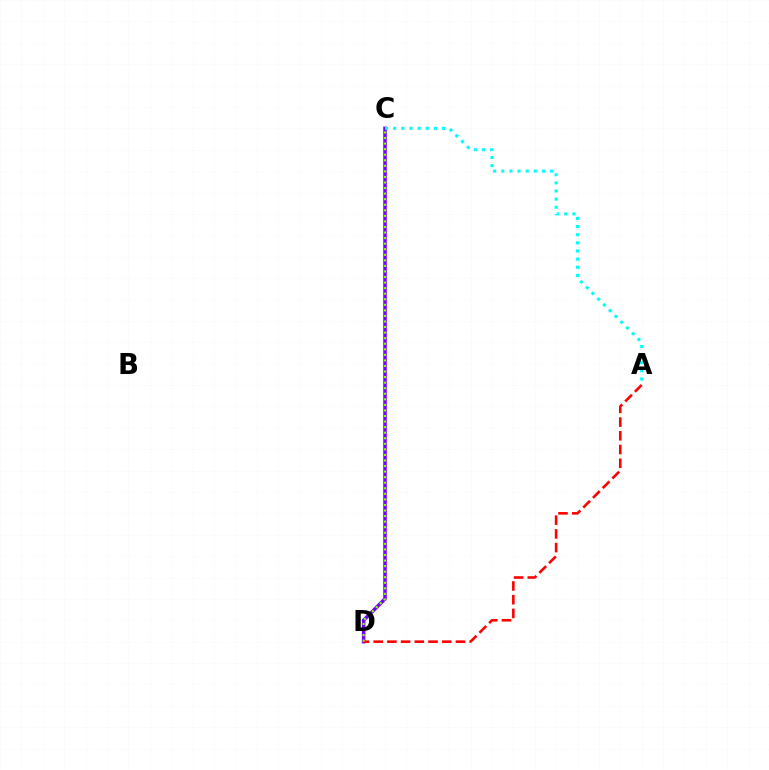{('C', 'D'): [{'color': '#7200ff', 'line_style': 'solid', 'thickness': 2.54}, {'color': '#84ff00', 'line_style': 'dotted', 'thickness': 1.51}], ('A', 'C'): [{'color': '#00fff6', 'line_style': 'dotted', 'thickness': 2.21}], ('A', 'D'): [{'color': '#ff0000', 'line_style': 'dashed', 'thickness': 1.86}]}